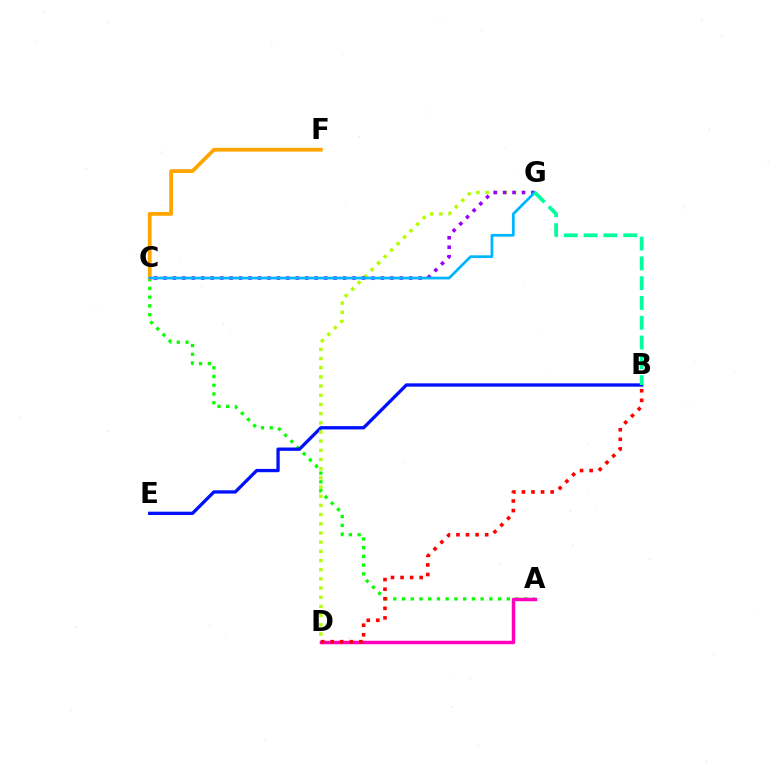{('A', 'C'): [{'color': '#08ff00', 'line_style': 'dotted', 'thickness': 2.37}], ('B', 'E'): [{'color': '#0010ff', 'line_style': 'solid', 'thickness': 2.38}], ('D', 'G'): [{'color': '#b3ff00', 'line_style': 'dotted', 'thickness': 2.49}], ('A', 'D'): [{'color': '#ff00bd', 'line_style': 'solid', 'thickness': 2.5}], ('C', 'G'): [{'color': '#9b00ff', 'line_style': 'dotted', 'thickness': 2.57}, {'color': '#00b5ff', 'line_style': 'solid', 'thickness': 1.96}], ('B', 'D'): [{'color': '#ff0000', 'line_style': 'dotted', 'thickness': 2.6}], ('C', 'F'): [{'color': '#ffa500', 'line_style': 'solid', 'thickness': 2.71}], ('B', 'G'): [{'color': '#00ff9d', 'line_style': 'dashed', 'thickness': 2.69}]}